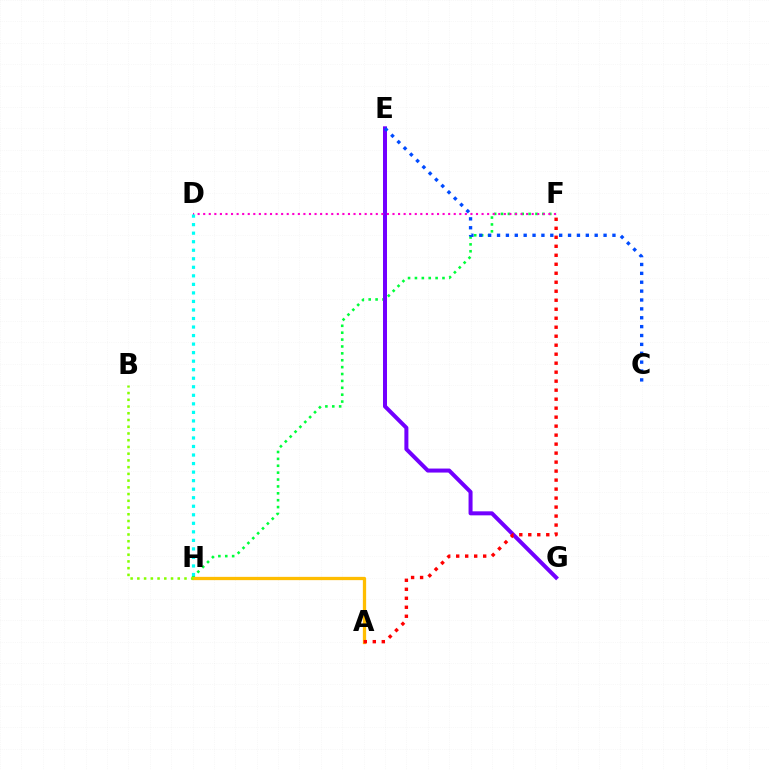{('F', 'H'): [{'color': '#00ff39', 'line_style': 'dotted', 'thickness': 1.87}], ('A', 'H'): [{'color': '#ffbd00', 'line_style': 'solid', 'thickness': 2.35}], ('E', 'G'): [{'color': '#7200ff', 'line_style': 'solid', 'thickness': 2.89}], ('C', 'E'): [{'color': '#004bff', 'line_style': 'dotted', 'thickness': 2.41}], ('D', 'F'): [{'color': '#ff00cf', 'line_style': 'dotted', 'thickness': 1.51}], ('D', 'H'): [{'color': '#00fff6', 'line_style': 'dotted', 'thickness': 2.32}], ('A', 'F'): [{'color': '#ff0000', 'line_style': 'dotted', 'thickness': 2.44}], ('B', 'H'): [{'color': '#84ff00', 'line_style': 'dotted', 'thickness': 1.83}]}